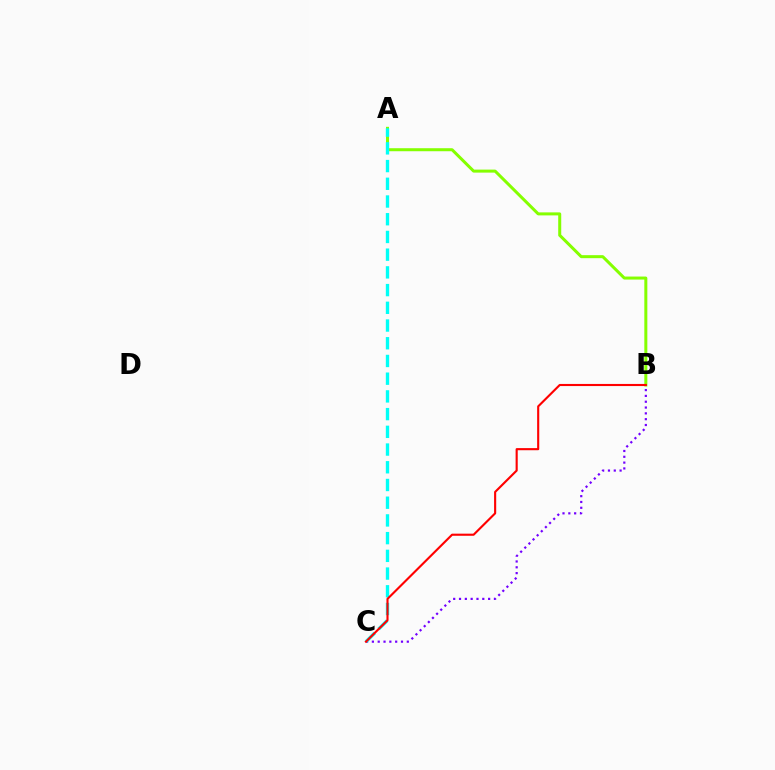{('A', 'B'): [{'color': '#84ff00', 'line_style': 'solid', 'thickness': 2.17}], ('B', 'C'): [{'color': '#7200ff', 'line_style': 'dotted', 'thickness': 1.58}, {'color': '#ff0000', 'line_style': 'solid', 'thickness': 1.53}], ('A', 'C'): [{'color': '#00fff6', 'line_style': 'dashed', 'thickness': 2.41}]}